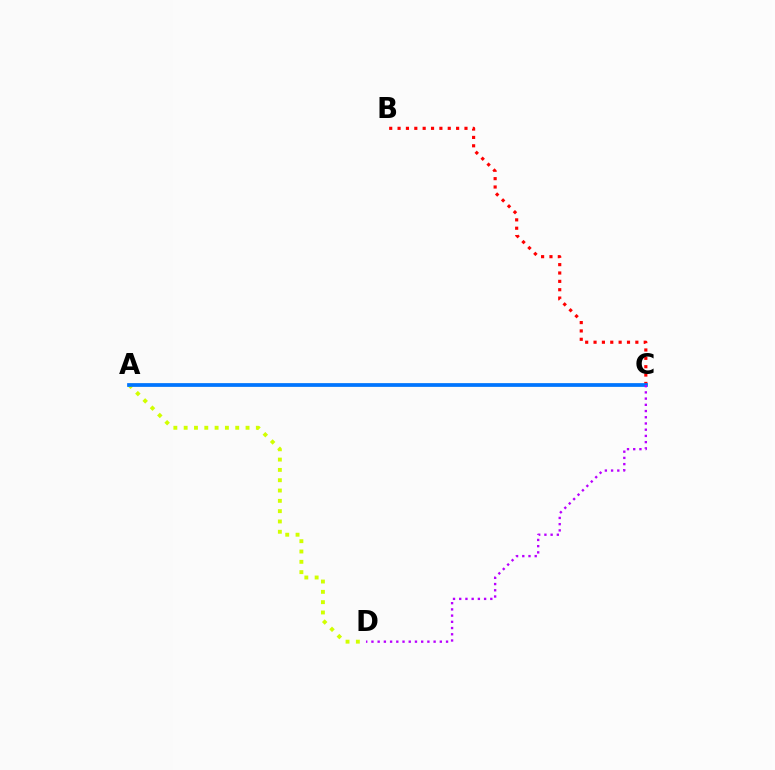{('A', 'C'): [{'color': '#00ff5c', 'line_style': 'solid', 'thickness': 1.6}, {'color': '#0074ff', 'line_style': 'solid', 'thickness': 2.68}], ('B', 'C'): [{'color': '#ff0000', 'line_style': 'dotted', 'thickness': 2.27}], ('A', 'D'): [{'color': '#d1ff00', 'line_style': 'dotted', 'thickness': 2.8}], ('C', 'D'): [{'color': '#b900ff', 'line_style': 'dotted', 'thickness': 1.69}]}